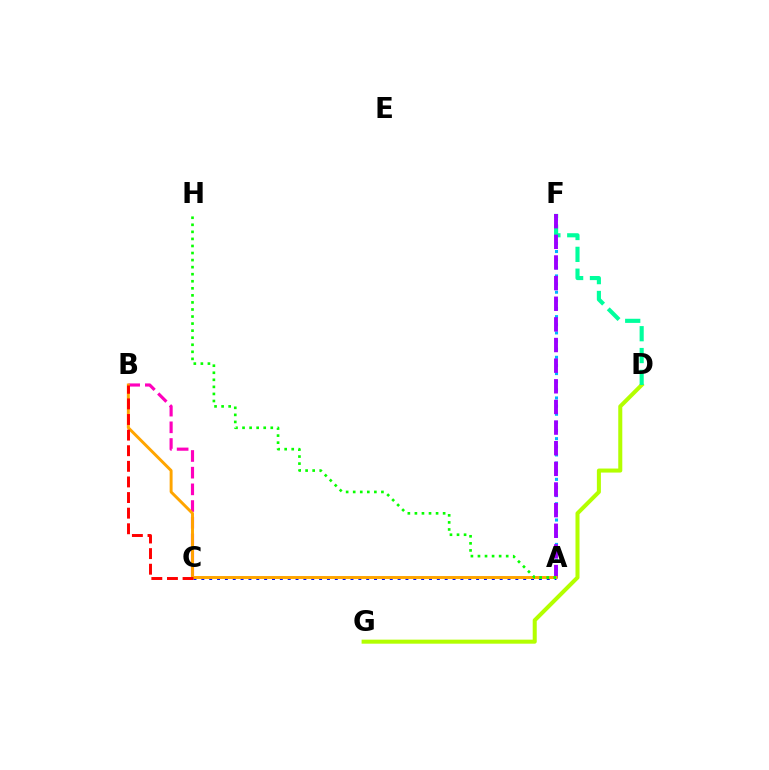{('B', 'C'): [{'color': '#ff00bd', 'line_style': 'dashed', 'thickness': 2.27}, {'color': '#ff0000', 'line_style': 'dashed', 'thickness': 2.12}], ('A', 'F'): [{'color': '#00b5ff', 'line_style': 'dotted', 'thickness': 2.21}, {'color': '#9b00ff', 'line_style': 'dashed', 'thickness': 2.8}], ('D', 'G'): [{'color': '#b3ff00', 'line_style': 'solid', 'thickness': 2.9}], ('D', 'F'): [{'color': '#00ff9d', 'line_style': 'dashed', 'thickness': 2.97}], ('A', 'C'): [{'color': '#0010ff', 'line_style': 'dotted', 'thickness': 2.13}], ('A', 'B'): [{'color': '#ffa500', 'line_style': 'solid', 'thickness': 2.11}], ('A', 'H'): [{'color': '#08ff00', 'line_style': 'dotted', 'thickness': 1.92}]}